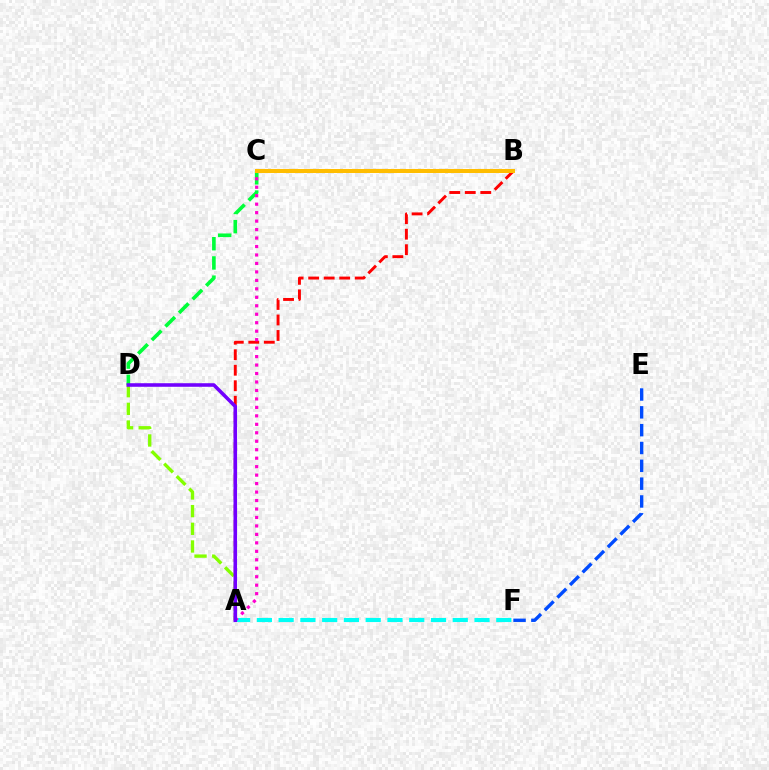{('C', 'D'): [{'color': '#00ff39', 'line_style': 'dashed', 'thickness': 2.61}], ('A', 'B'): [{'color': '#ff0000', 'line_style': 'dashed', 'thickness': 2.11}], ('A', 'D'): [{'color': '#84ff00', 'line_style': 'dashed', 'thickness': 2.4}, {'color': '#7200ff', 'line_style': 'solid', 'thickness': 2.57}], ('A', 'F'): [{'color': '#00fff6', 'line_style': 'dashed', 'thickness': 2.96}], ('E', 'F'): [{'color': '#004bff', 'line_style': 'dashed', 'thickness': 2.42}], ('A', 'C'): [{'color': '#ff00cf', 'line_style': 'dotted', 'thickness': 2.3}], ('B', 'C'): [{'color': '#ffbd00', 'line_style': 'solid', 'thickness': 2.89}]}